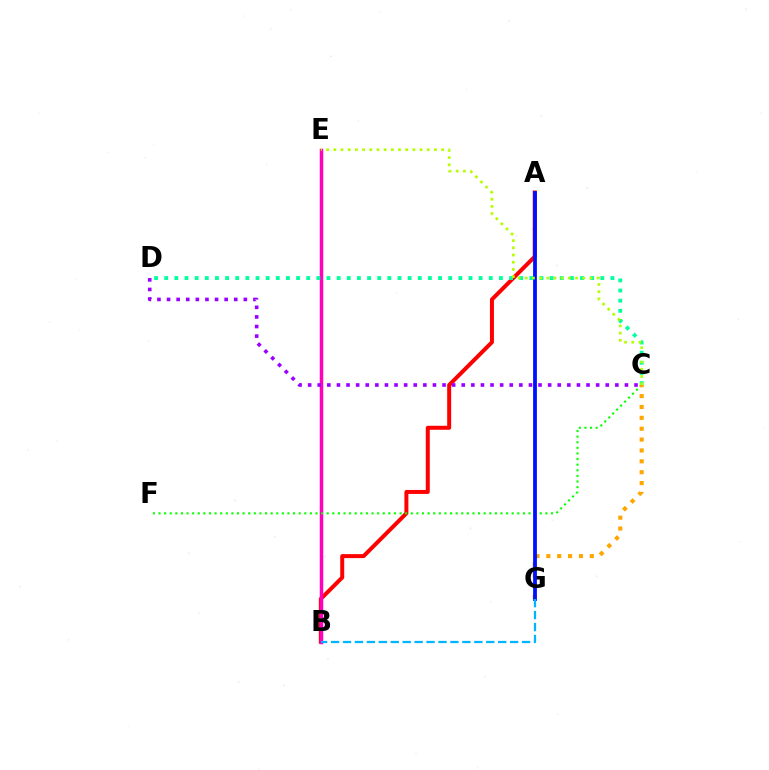{('A', 'B'): [{'color': '#ff0000', 'line_style': 'solid', 'thickness': 2.87}], ('B', 'E'): [{'color': '#ff00bd', 'line_style': 'solid', 'thickness': 2.52}], ('C', 'F'): [{'color': '#08ff00', 'line_style': 'dotted', 'thickness': 1.52}], ('C', 'G'): [{'color': '#ffa500', 'line_style': 'dotted', 'thickness': 2.95}], ('C', 'D'): [{'color': '#00ff9d', 'line_style': 'dotted', 'thickness': 2.76}, {'color': '#9b00ff', 'line_style': 'dotted', 'thickness': 2.61}], ('A', 'G'): [{'color': '#0010ff', 'line_style': 'solid', 'thickness': 2.73}], ('B', 'G'): [{'color': '#00b5ff', 'line_style': 'dashed', 'thickness': 1.62}], ('C', 'E'): [{'color': '#b3ff00', 'line_style': 'dotted', 'thickness': 1.95}]}